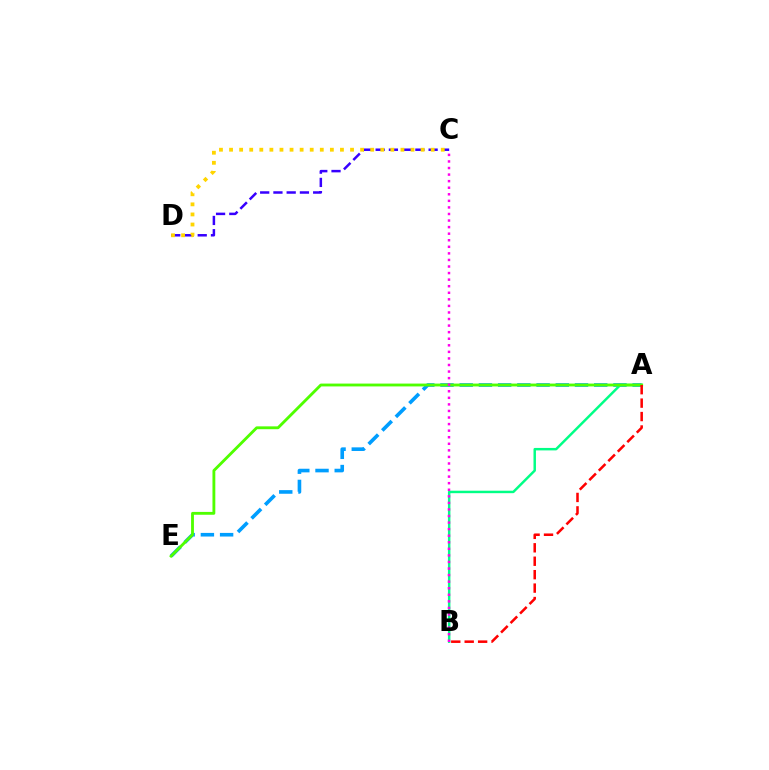{('C', 'D'): [{'color': '#3700ff', 'line_style': 'dashed', 'thickness': 1.8}, {'color': '#ffd500', 'line_style': 'dotted', 'thickness': 2.74}], ('A', 'E'): [{'color': '#009eff', 'line_style': 'dashed', 'thickness': 2.61}, {'color': '#4fff00', 'line_style': 'solid', 'thickness': 2.05}], ('A', 'B'): [{'color': '#00ff86', 'line_style': 'solid', 'thickness': 1.78}, {'color': '#ff0000', 'line_style': 'dashed', 'thickness': 1.82}], ('B', 'C'): [{'color': '#ff00ed', 'line_style': 'dotted', 'thickness': 1.78}]}